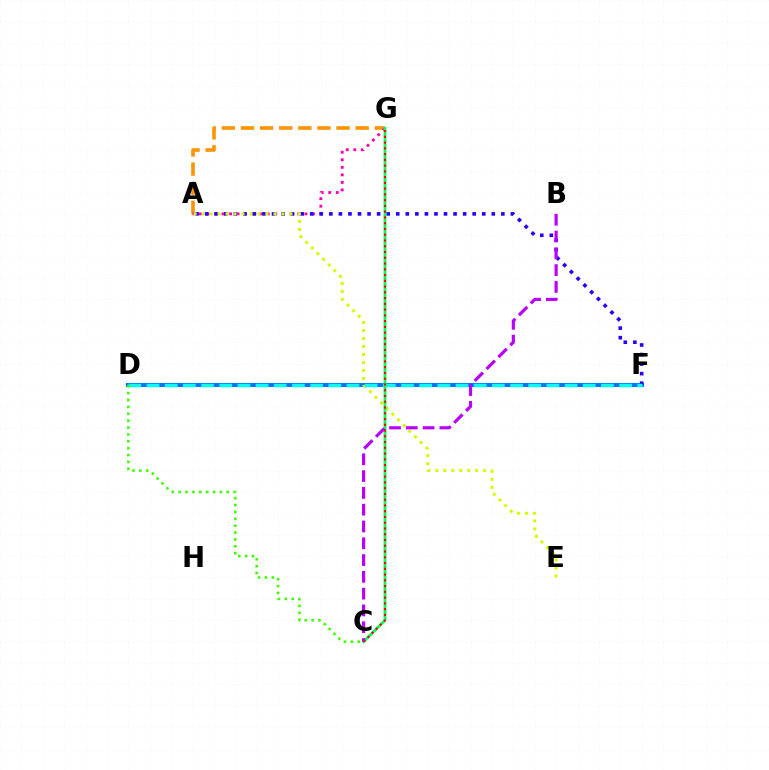{('D', 'F'): [{'color': '#0074ff', 'line_style': 'solid', 'thickness': 2.91}, {'color': '#00fff6', 'line_style': 'dashed', 'thickness': 2.47}], ('A', 'G'): [{'color': '#ff9400', 'line_style': 'dashed', 'thickness': 2.6}, {'color': '#ff00ac', 'line_style': 'dotted', 'thickness': 2.05}], ('A', 'F'): [{'color': '#2500ff', 'line_style': 'dotted', 'thickness': 2.6}], ('A', 'E'): [{'color': '#d1ff00', 'line_style': 'dotted', 'thickness': 2.17}], ('C', 'G'): [{'color': '#00ff5c', 'line_style': 'solid', 'thickness': 2.03}, {'color': '#ff0000', 'line_style': 'dotted', 'thickness': 1.56}], ('C', 'D'): [{'color': '#3dff00', 'line_style': 'dotted', 'thickness': 1.87}], ('B', 'C'): [{'color': '#b900ff', 'line_style': 'dashed', 'thickness': 2.28}]}